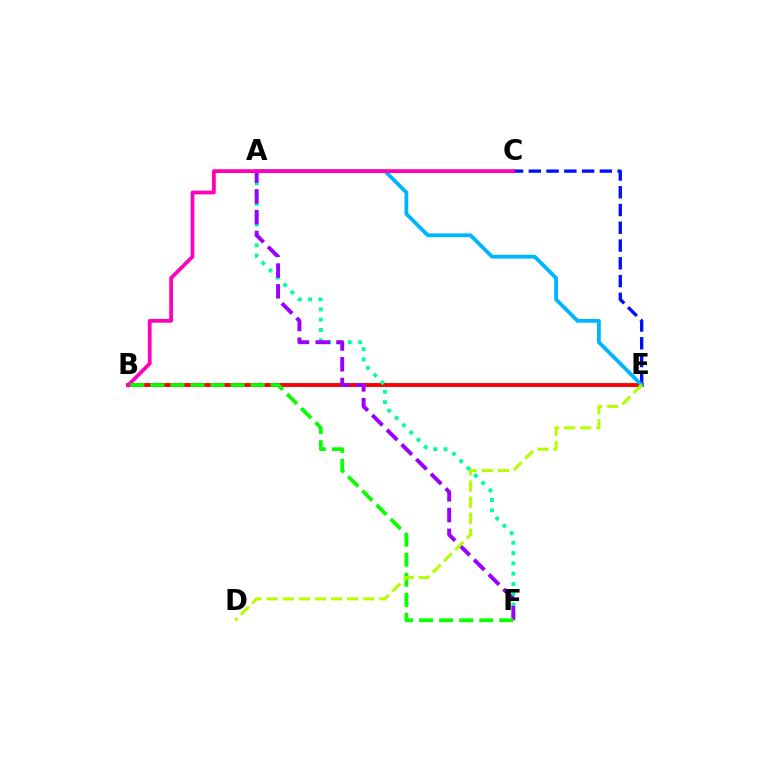{('A', 'C'): [{'color': '#ffa500', 'line_style': 'solid', 'thickness': 1.63}], ('C', 'E'): [{'color': '#0010ff', 'line_style': 'dashed', 'thickness': 2.41}], ('B', 'E'): [{'color': '#ff0000', 'line_style': 'solid', 'thickness': 2.79}], ('A', 'F'): [{'color': '#00ff9d', 'line_style': 'dotted', 'thickness': 2.8}, {'color': '#9b00ff', 'line_style': 'dashed', 'thickness': 2.82}], ('A', 'E'): [{'color': '#00b5ff', 'line_style': 'solid', 'thickness': 2.74}], ('B', 'C'): [{'color': '#ff00bd', 'line_style': 'solid', 'thickness': 2.72}], ('B', 'F'): [{'color': '#08ff00', 'line_style': 'dashed', 'thickness': 2.73}], ('D', 'E'): [{'color': '#b3ff00', 'line_style': 'dashed', 'thickness': 2.19}]}